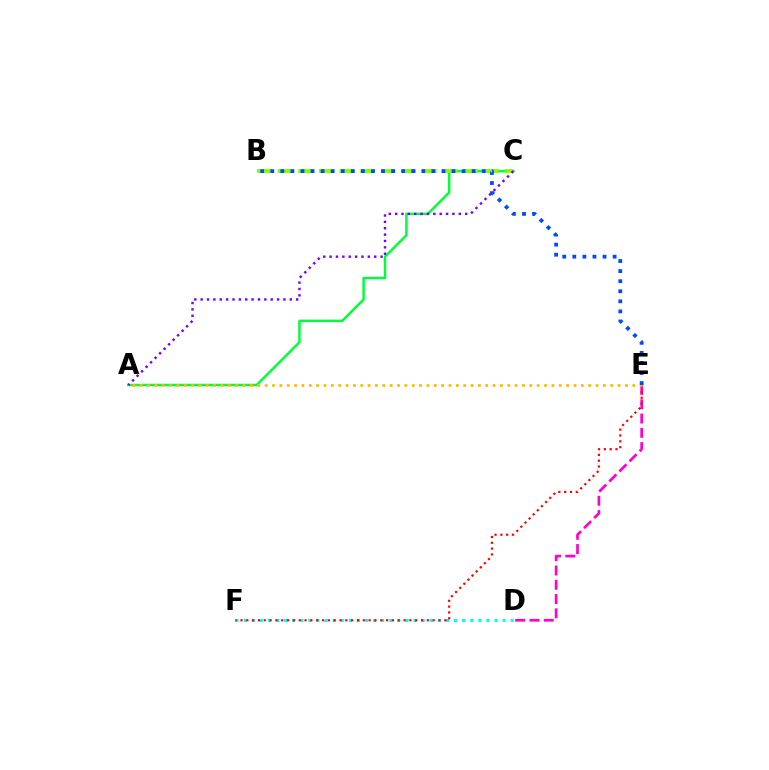{('D', 'E'): [{'color': '#ff00cf', 'line_style': 'dashed', 'thickness': 1.94}], ('A', 'C'): [{'color': '#00ff39', 'line_style': 'solid', 'thickness': 1.79}, {'color': '#7200ff', 'line_style': 'dotted', 'thickness': 1.73}], ('D', 'F'): [{'color': '#00fff6', 'line_style': 'dotted', 'thickness': 2.2}], ('B', 'C'): [{'color': '#84ff00', 'line_style': 'dashed', 'thickness': 2.81}], ('E', 'F'): [{'color': '#ff0000', 'line_style': 'dotted', 'thickness': 1.58}], ('A', 'E'): [{'color': '#ffbd00', 'line_style': 'dotted', 'thickness': 2.0}], ('B', 'E'): [{'color': '#004bff', 'line_style': 'dotted', 'thickness': 2.74}]}